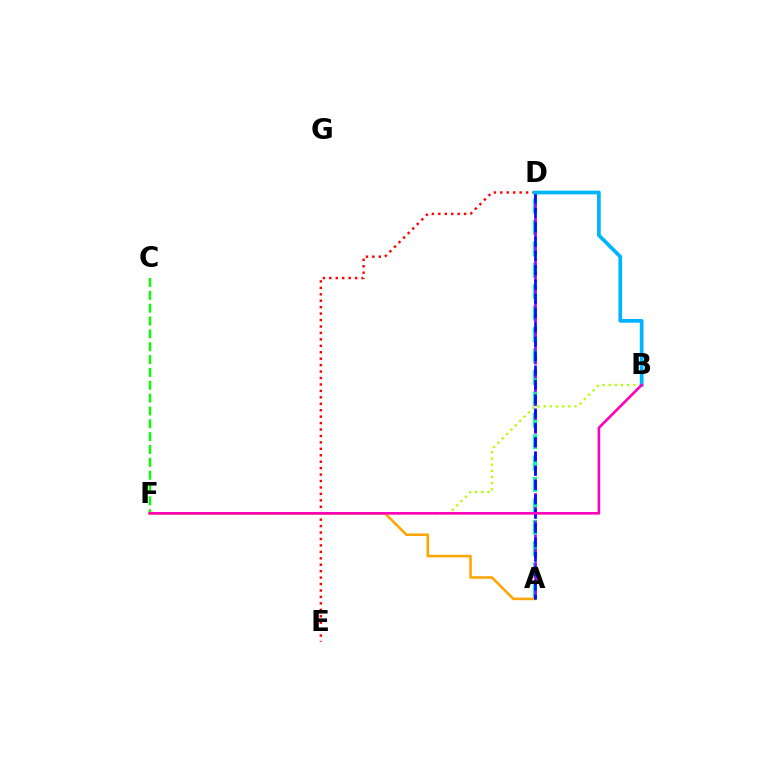{('D', 'E'): [{'color': '#ff0000', 'line_style': 'dotted', 'thickness': 1.75}], ('C', 'F'): [{'color': '#08ff00', 'line_style': 'dashed', 'thickness': 1.75}], ('A', 'D'): [{'color': '#00ff9d', 'line_style': 'dashed', 'thickness': 2.91}, {'color': '#9b00ff', 'line_style': 'dashed', 'thickness': 1.88}, {'color': '#0010ff', 'line_style': 'dashed', 'thickness': 1.95}], ('A', 'F'): [{'color': '#ffa500', 'line_style': 'solid', 'thickness': 1.83}], ('B', 'F'): [{'color': '#b3ff00', 'line_style': 'dotted', 'thickness': 1.67}, {'color': '#ff00bd', 'line_style': 'solid', 'thickness': 1.89}], ('B', 'D'): [{'color': '#00b5ff', 'line_style': 'solid', 'thickness': 2.68}]}